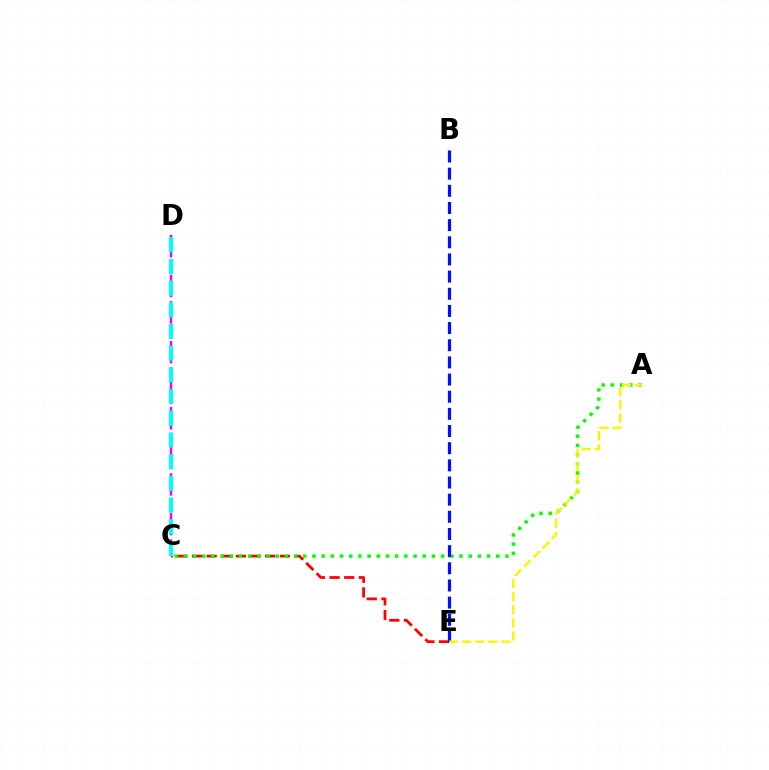{('C', 'E'): [{'color': '#ff0000', 'line_style': 'dashed', 'thickness': 1.99}], ('A', 'C'): [{'color': '#08ff00', 'line_style': 'dotted', 'thickness': 2.5}], ('C', 'D'): [{'color': '#ee00ff', 'line_style': 'dashed', 'thickness': 1.8}, {'color': '#00fff6', 'line_style': 'dashed', 'thickness': 2.95}], ('B', 'E'): [{'color': '#0010ff', 'line_style': 'dashed', 'thickness': 2.33}], ('A', 'E'): [{'color': '#fcf500', 'line_style': 'dashed', 'thickness': 1.77}]}